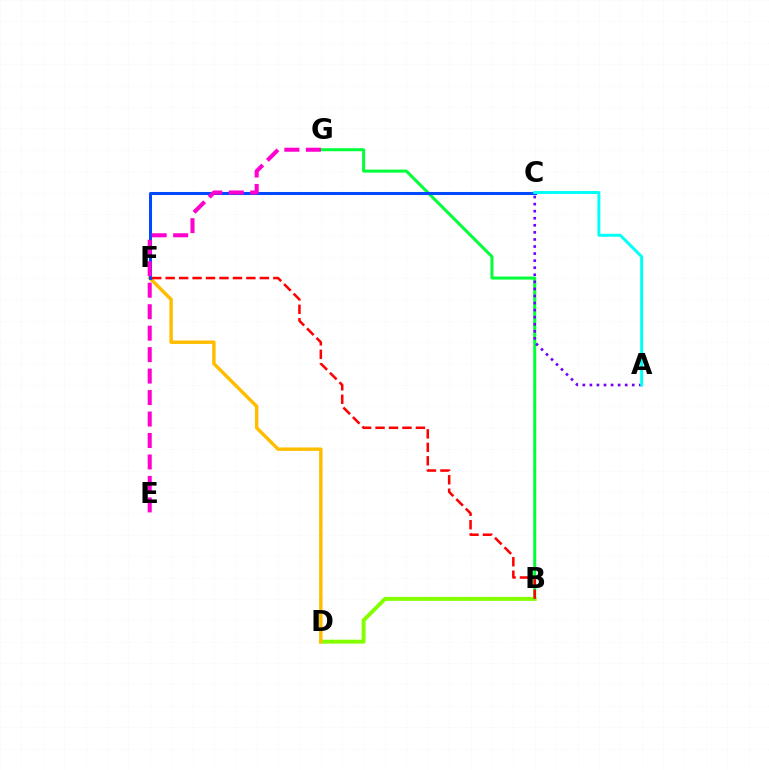{('B', 'G'): [{'color': '#00ff39', 'line_style': 'solid', 'thickness': 2.16}], ('B', 'D'): [{'color': '#84ff00', 'line_style': 'solid', 'thickness': 2.84}], ('D', 'F'): [{'color': '#ffbd00', 'line_style': 'solid', 'thickness': 2.48}], ('C', 'F'): [{'color': '#004bff', 'line_style': 'solid', 'thickness': 2.19}], ('A', 'C'): [{'color': '#7200ff', 'line_style': 'dotted', 'thickness': 1.92}, {'color': '#00fff6', 'line_style': 'solid', 'thickness': 2.12}], ('E', 'G'): [{'color': '#ff00cf', 'line_style': 'dashed', 'thickness': 2.92}], ('B', 'F'): [{'color': '#ff0000', 'line_style': 'dashed', 'thickness': 1.83}]}